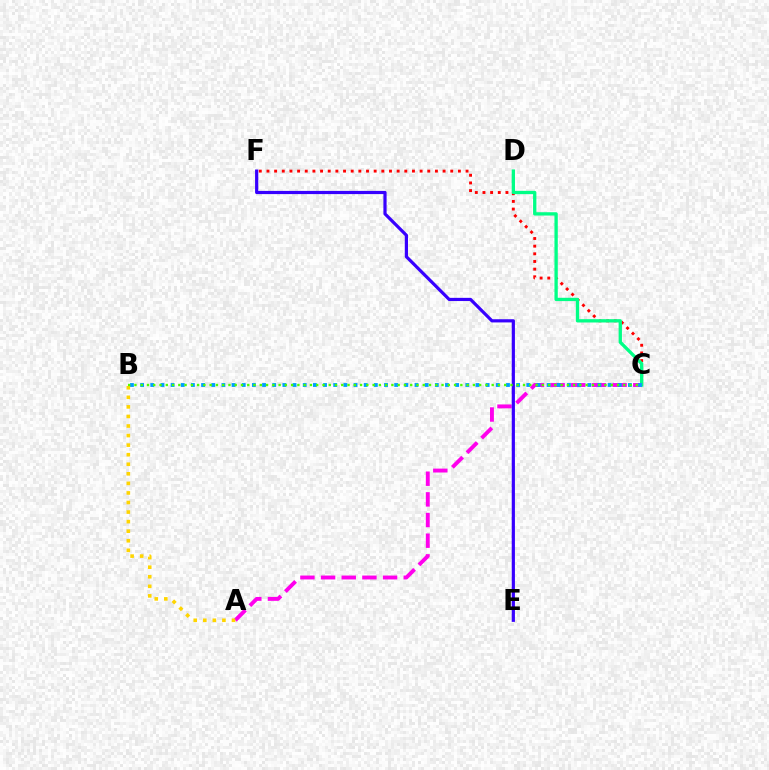{('C', 'F'): [{'color': '#ff0000', 'line_style': 'dotted', 'thickness': 2.08}], ('C', 'D'): [{'color': '#00ff86', 'line_style': 'solid', 'thickness': 2.39}], ('A', 'C'): [{'color': '#ff00ed', 'line_style': 'dashed', 'thickness': 2.81}], ('E', 'F'): [{'color': '#3700ff', 'line_style': 'solid', 'thickness': 2.3}], ('B', 'C'): [{'color': '#009eff', 'line_style': 'dotted', 'thickness': 2.76}, {'color': '#4fff00', 'line_style': 'dotted', 'thickness': 1.7}], ('A', 'B'): [{'color': '#ffd500', 'line_style': 'dotted', 'thickness': 2.6}]}